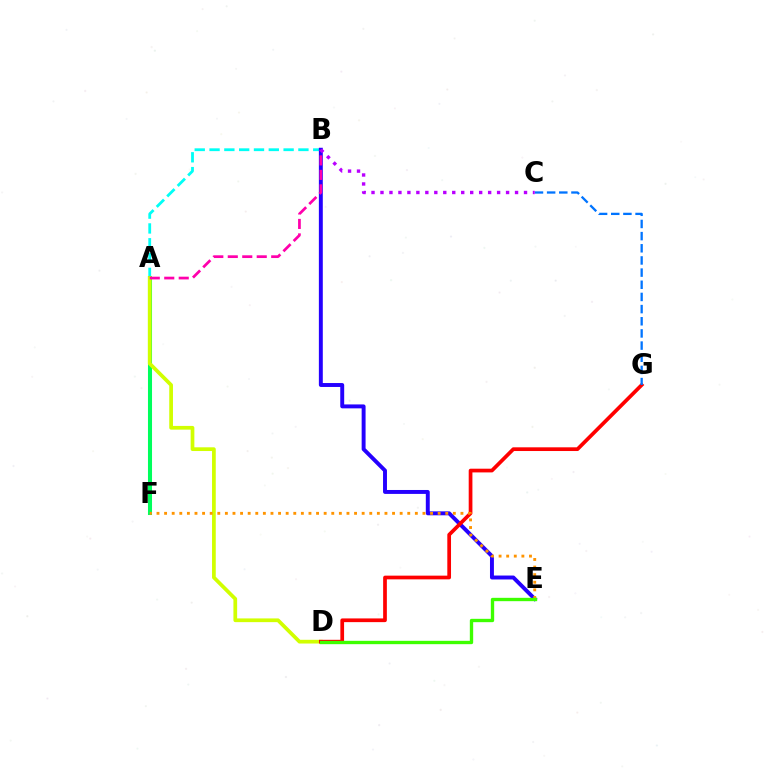{('A', 'B'): [{'color': '#00fff6', 'line_style': 'dashed', 'thickness': 2.01}, {'color': '#ff00ac', 'line_style': 'dashed', 'thickness': 1.97}], ('A', 'F'): [{'color': '#00ff5c', 'line_style': 'solid', 'thickness': 2.92}], ('A', 'D'): [{'color': '#d1ff00', 'line_style': 'solid', 'thickness': 2.68}], ('B', 'E'): [{'color': '#2500ff', 'line_style': 'solid', 'thickness': 2.83}], ('D', 'G'): [{'color': '#ff0000', 'line_style': 'solid', 'thickness': 2.67}], ('C', 'G'): [{'color': '#0074ff', 'line_style': 'dashed', 'thickness': 1.65}], ('E', 'F'): [{'color': '#ff9400', 'line_style': 'dotted', 'thickness': 2.06}], ('D', 'E'): [{'color': '#3dff00', 'line_style': 'solid', 'thickness': 2.41}], ('B', 'C'): [{'color': '#b900ff', 'line_style': 'dotted', 'thickness': 2.44}]}